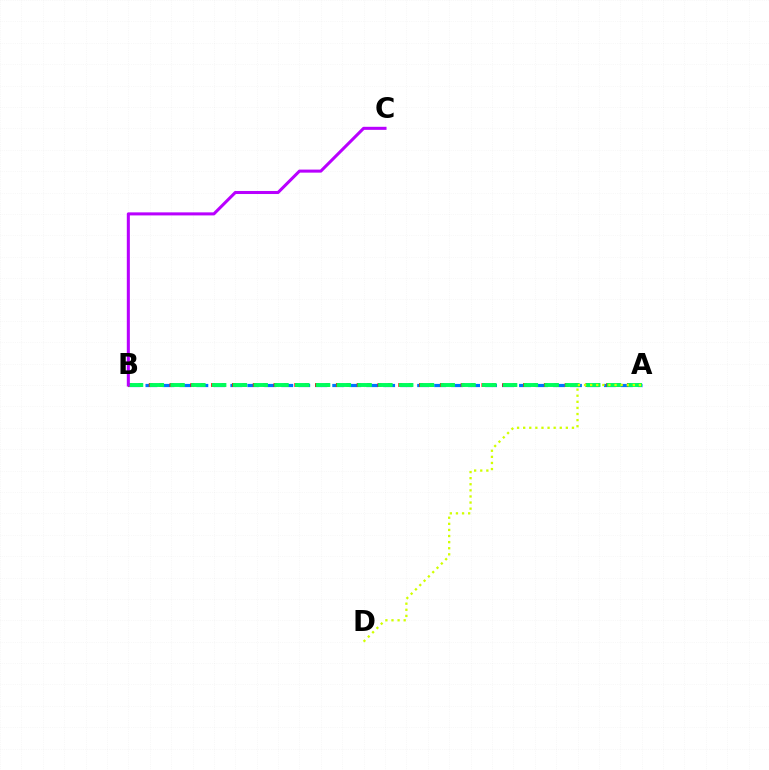{('A', 'B'): [{'color': '#0074ff', 'line_style': 'dashed', 'thickness': 2.31}, {'color': '#ff0000', 'line_style': 'dotted', 'thickness': 2.82}, {'color': '#00ff5c', 'line_style': 'dashed', 'thickness': 2.82}], ('B', 'C'): [{'color': '#b900ff', 'line_style': 'solid', 'thickness': 2.19}], ('A', 'D'): [{'color': '#d1ff00', 'line_style': 'dotted', 'thickness': 1.66}]}